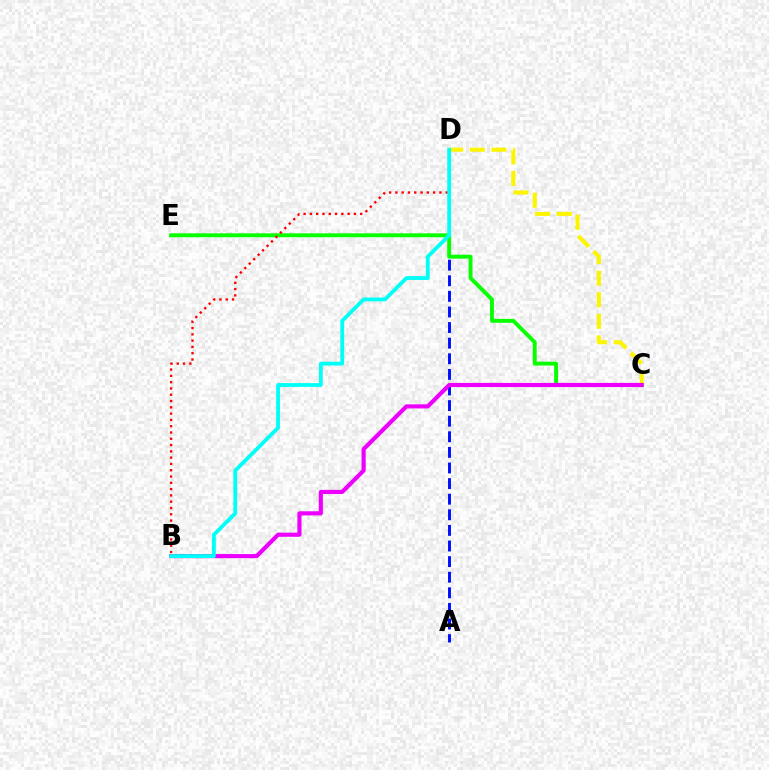{('A', 'D'): [{'color': '#0010ff', 'line_style': 'dashed', 'thickness': 2.12}], ('C', 'D'): [{'color': '#fcf500', 'line_style': 'dashed', 'thickness': 2.93}], ('C', 'E'): [{'color': '#08ff00', 'line_style': 'solid', 'thickness': 2.81}], ('B', 'D'): [{'color': '#ff0000', 'line_style': 'dotted', 'thickness': 1.71}, {'color': '#00fff6', 'line_style': 'solid', 'thickness': 2.74}], ('B', 'C'): [{'color': '#ee00ff', 'line_style': 'solid', 'thickness': 2.98}]}